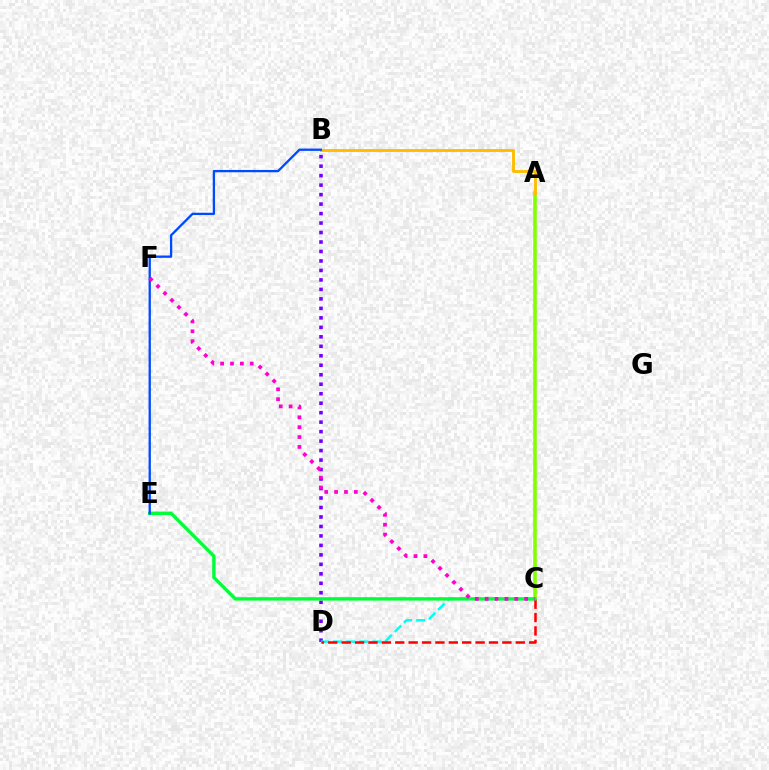{('B', 'D'): [{'color': '#7200ff', 'line_style': 'dotted', 'thickness': 2.58}], ('C', 'D'): [{'color': '#00fff6', 'line_style': 'dashed', 'thickness': 1.79}, {'color': '#ff0000', 'line_style': 'dashed', 'thickness': 1.82}], ('A', 'C'): [{'color': '#84ff00', 'line_style': 'solid', 'thickness': 2.58}], ('A', 'B'): [{'color': '#ffbd00', 'line_style': 'solid', 'thickness': 2.07}], ('C', 'E'): [{'color': '#00ff39', 'line_style': 'solid', 'thickness': 2.43}], ('B', 'E'): [{'color': '#004bff', 'line_style': 'solid', 'thickness': 1.67}], ('C', 'F'): [{'color': '#ff00cf', 'line_style': 'dotted', 'thickness': 2.68}]}